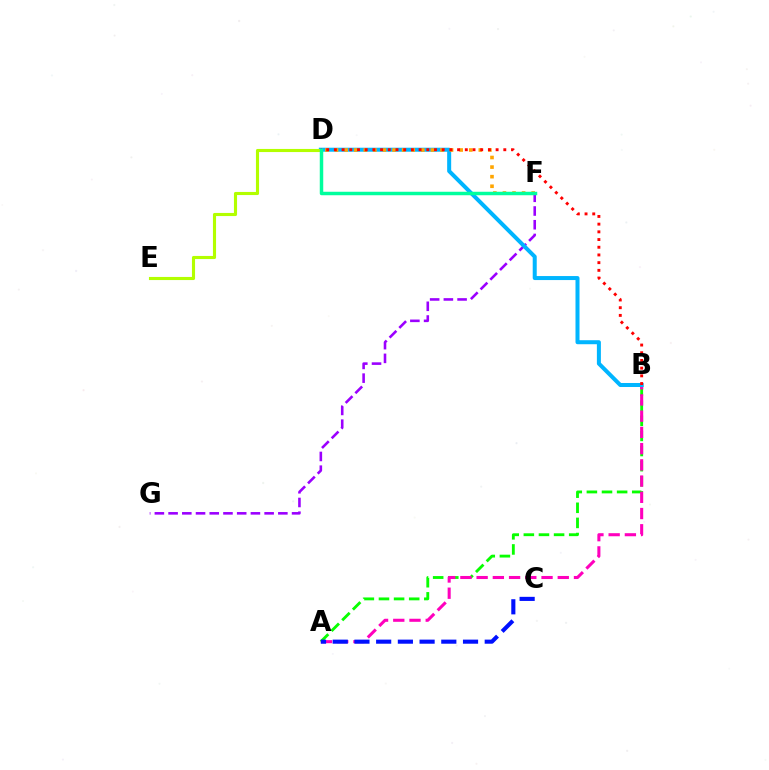{('A', 'B'): [{'color': '#08ff00', 'line_style': 'dashed', 'thickness': 2.05}, {'color': '#ff00bd', 'line_style': 'dashed', 'thickness': 2.2}], ('F', 'G'): [{'color': '#9b00ff', 'line_style': 'dashed', 'thickness': 1.86}], ('A', 'C'): [{'color': '#0010ff', 'line_style': 'dashed', 'thickness': 2.95}], ('B', 'D'): [{'color': '#00b5ff', 'line_style': 'solid', 'thickness': 2.89}, {'color': '#ff0000', 'line_style': 'dotted', 'thickness': 2.09}], ('D', 'E'): [{'color': '#b3ff00', 'line_style': 'solid', 'thickness': 2.24}], ('D', 'F'): [{'color': '#ffa500', 'line_style': 'dotted', 'thickness': 2.6}, {'color': '#00ff9d', 'line_style': 'solid', 'thickness': 2.5}]}